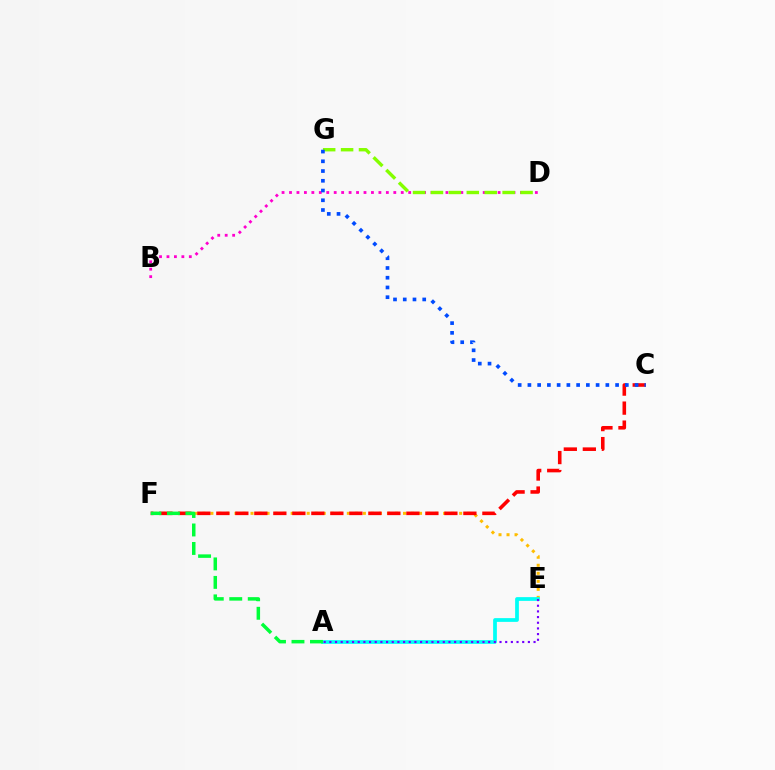{('E', 'F'): [{'color': '#ffbd00', 'line_style': 'dotted', 'thickness': 2.18}], ('B', 'D'): [{'color': '#ff00cf', 'line_style': 'dotted', 'thickness': 2.02}], ('A', 'E'): [{'color': '#00fff6', 'line_style': 'solid', 'thickness': 2.69}, {'color': '#7200ff', 'line_style': 'dotted', 'thickness': 1.54}], ('C', 'F'): [{'color': '#ff0000', 'line_style': 'dashed', 'thickness': 2.58}], ('A', 'F'): [{'color': '#00ff39', 'line_style': 'dashed', 'thickness': 2.51}], ('D', 'G'): [{'color': '#84ff00', 'line_style': 'dashed', 'thickness': 2.43}], ('C', 'G'): [{'color': '#004bff', 'line_style': 'dotted', 'thickness': 2.65}]}